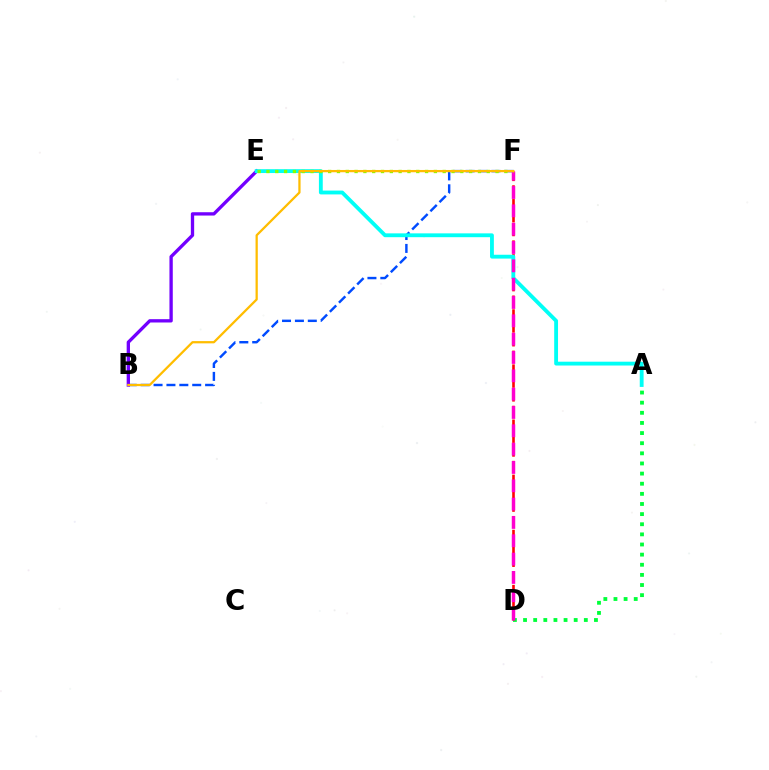{('A', 'D'): [{'color': '#00ff39', 'line_style': 'dotted', 'thickness': 2.75}], ('B', 'F'): [{'color': '#004bff', 'line_style': 'dashed', 'thickness': 1.75}, {'color': '#ffbd00', 'line_style': 'solid', 'thickness': 1.63}], ('B', 'E'): [{'color': '#7200ff', 'line_style': 'solid', 'thickness': 2.39}], ('D', 'F'): [{'color': '#ff0000', 'line_style': 'dashed', 'thickness': 1.87}, {'color': '#ff00cf', 'line_style': 'dashed', 'thickness': 2.49}], ('A', 'E'): [{'color': '#00fff6', 'line_style': 'solid', 'thickness': 2.76}], ('E', 'F'): [{'color': '#84ff00', 'line_style': 'dotted', 'thickness': 2.39}]}